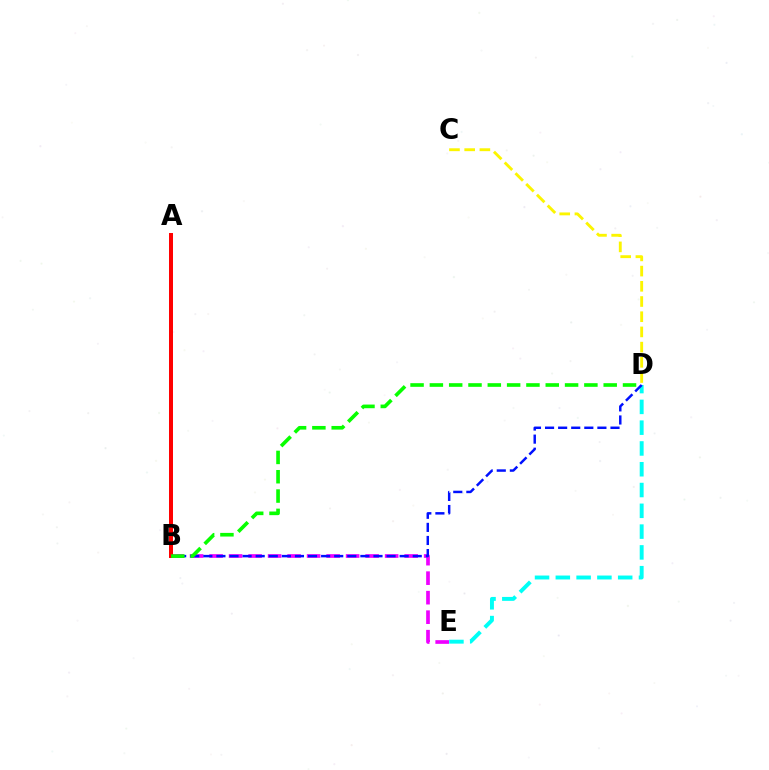{('D', 'E'): [{'color': '#00fff6', 'line_style': 'dashed', 'thickness': 2.82}], ('B', 'E'): [{'color': '#ee00ff', 'line_style': 'dashed', 'thickness': 2.65}], ('C', 'D'): [{'color': '#fcf500', 'line_style': 'dashed', 'thickness': 2.07}], ('B', 'D'): [{'color': '#0010ff', 'line_style': 'dashed', 'thickness': 1.78}, {'color': '#08ff00', 'line_style': 'dashed', 'thickness': 2.62}], ('A', 'B'): [{'color': '#ff0000', 'line_style': 'solid', 'thickness': 2.87}]}